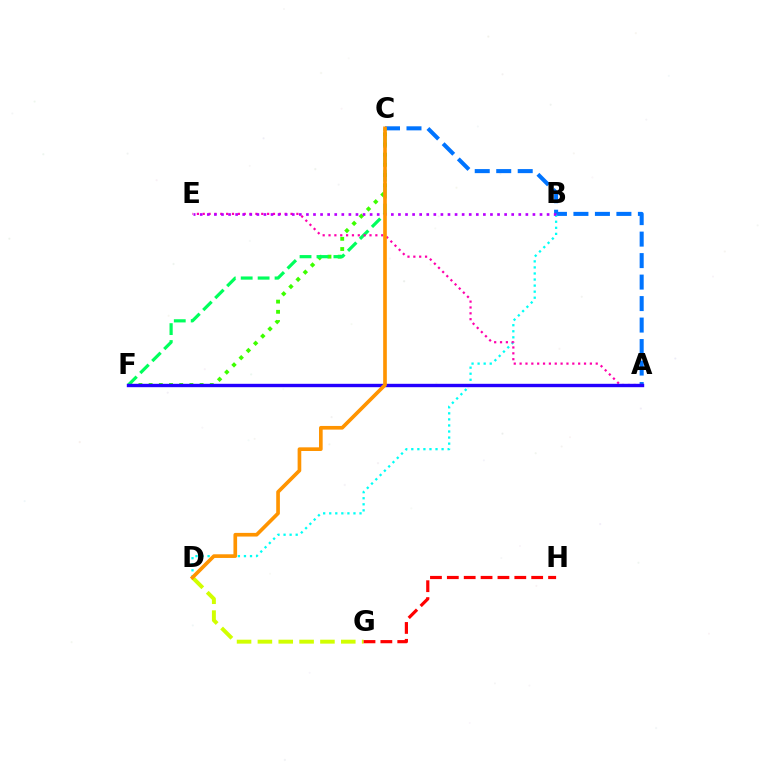{('A', 'C'): [{'color': '#0074ff', 'line_style': 'dashed', 'thickness': 2.92}], ('D', 'G'): [{'color': '#d1ff00', 'line_style': 'dashed', 'thickness': 2.83}], ('B', 'D'): [{'color': '#00fff6', 'line_style': 'dotted', 'thickness': 1.65}], ('C', 'F'): [{'color': '#3dff00', 'line_style': 'dotted', 'thickness': 2.77}, {'color': '#00ff5c', 'line_style': 'dashed', 'thickness': 2.3}], ('A', 'E'): [{'color': '#ff00ac', 'line_style': 'dotted', 'thickness': 1.59}], ('A', 'F'): [{'color': '#2500ff', 'line_style': 'solid', 'thickness': 2.44}], ('B', 'E'): [{'color': '#b900ff', 'line_style': 'dotted', 'thickness': 1.92}], ('C', 'D'): [{'color': '#ff9400', 'line_style': 'solid', 'thickness': 2.63}], ('G', 'H'): [{'color': '#ff0000', 'line_style': 'dashed', 'thickness': 2.29}]}